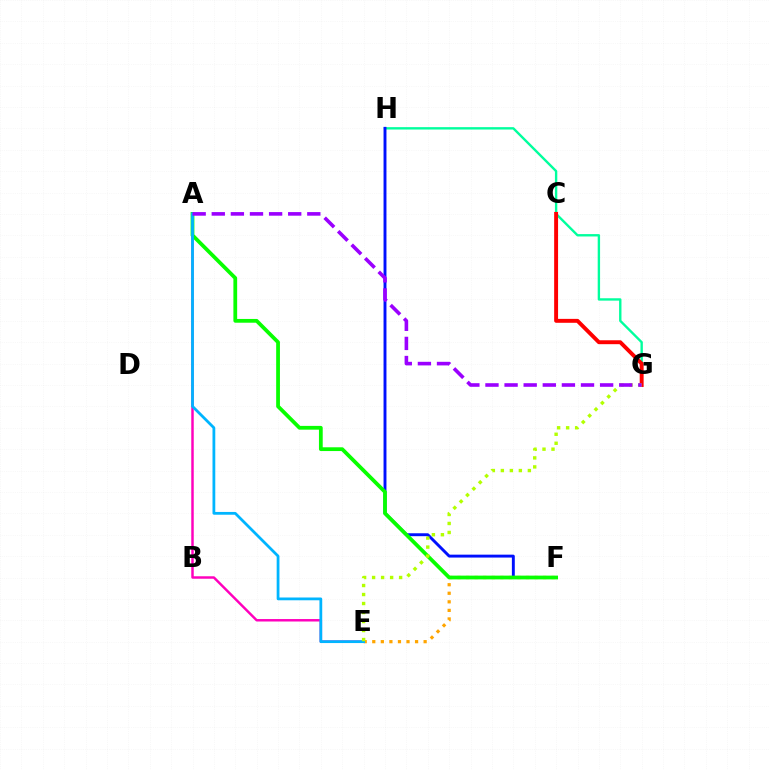{('G', 'H'): [{'color': '#00ff9d', 'line_style': 'solid', 'thickness': 1.71}], ('C', 'G'): [{'color': '#ff0000', 'line_style': 'solid', 'thickness': 2.82}], ('F', 'H'): [{'color': '#0010ff', 'line_style': 'solid', 'thickness': 2.1}], ('A', 'E'): [{'color': '#ff00bd', 'line_style': 'solid', 'thickness': 1.77}, {'color': '#00b5ff', 'line_style': 'solid', 'thickness': 2.0}], ('E', 'F'): [{'color': '#ffa500', 'line_style': 'dotted', 'thickness': 2.33}], ('A', 'F'): [{'color': '#08ff00', 'line_style': 'solid', 'thickness': 2.71}], ('E', 'G'): [{'color': '#b3ff00', 'line_style': 'dotted', 'thickness': 2.45}], ('A', 'G'): [{'color': '#9b00ff', 'line_style': 'dashed', 'thickness': 2.6}]}